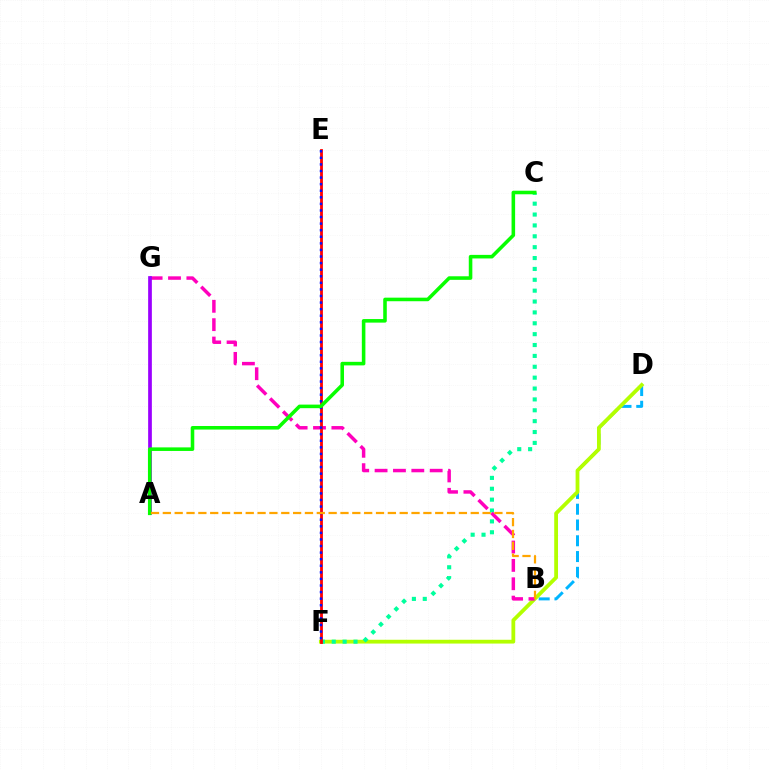{('B', 'D'): [{'color': '#00b5ff', 'line_style': 'dashed', 'thickness': 2.14}], ('D', 'F'): [{'color': '#b3ff00', 'line_style': 'solid', 'thickness': 2.73}], ('C', 'F'): [{'color': '#00ff9d', 'line_style': 'dotted', 'thickness': 2.95}], ('B', 'G'): [{'color': '#ff00bd', 'line_style': 'dashed', 'thickness': 2.5}], ('A', 'G'): [{'color': '#9b00ff', 'line_style': 'solid', 'thickness': 2.67}], ('E', 'F'): [{'color': '#ff0000', 'line_style': 'solid', 'thickness': 2.02}, {'color': '#0010ff', 'line_style': 'dotted', 'thickness': 1.79}], ('A', 'C'): [{'color': '#08ff00', 'line_style': 'solid', 'thickness': 2.57}], ('A', 'B'): [{'color': '#ffa500', 'line_style': 'dashed', 'thickness': 1.61}]}